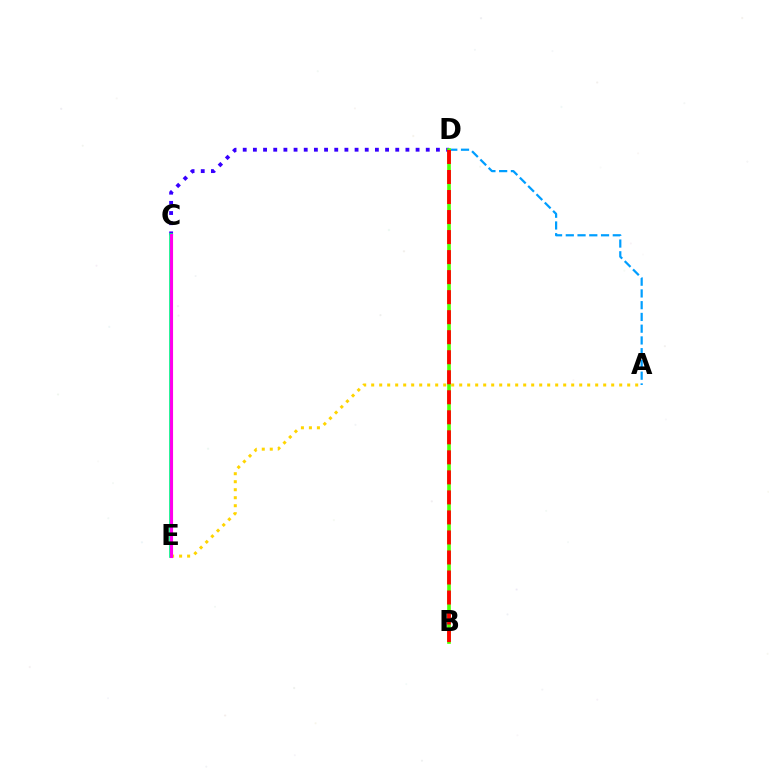{('A', 'E'): [{'color': '#ffd500', 'line_style': 'dotted', 'thickness': 2.17}], ('C', 'D'): [{'color': '#3700ff', 'line_style': 'dotted', 'thickness': 2.76}], ('A', 'D'): [{'color': '#009eff', 'line_style': 'dashed', 'thickness': 1.6}], ('B', 'D'): [{'color': '#4fff00', 'line_style': 'solid', 'thickness': 2.63}, {'color': '#ff0000', 'line_style': 'dashed', 'thickness': 2.72}], ('C', 'E'): [{'color': '#00ff86', 'line_style': 'solid', 'thickness': 2.69}, {'color': '#ff00ed', 'line_style': 'solid', 'thickness': 2.24}]}